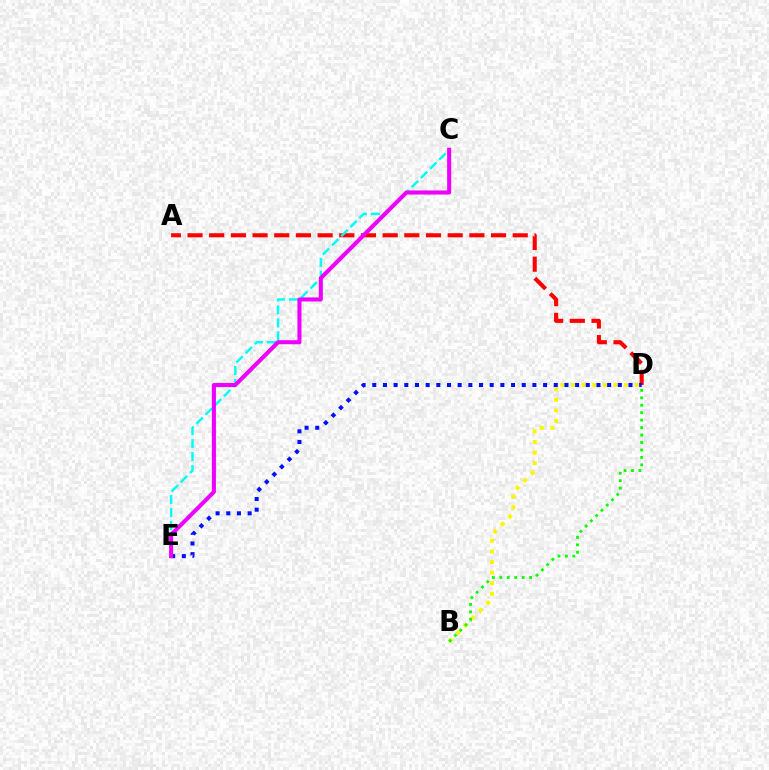{('A', 'D'): [{'color': '#ff0000', 'line_style': 'dashed', 'thickness': 2.95}], ('B', 'D'): [{'color': '#fcf500', 'line_style': 'dotted', 'thickness': 2.88}, {'color': '#08ff00', 'line_style': 'dotted', 'thickness': 2.02}], ('C', 'E'): [{'color': '#00fff6', 'line_style': 'dashed', 'thickness': 1.76}, {'color': '#ee00ff', 'line_style': 'solid', 'thickness': 2.93}], ('D', 'E'): [{'color': '#0010ff', 'line_style': 'dotted', 'thickness': 2.9}]}